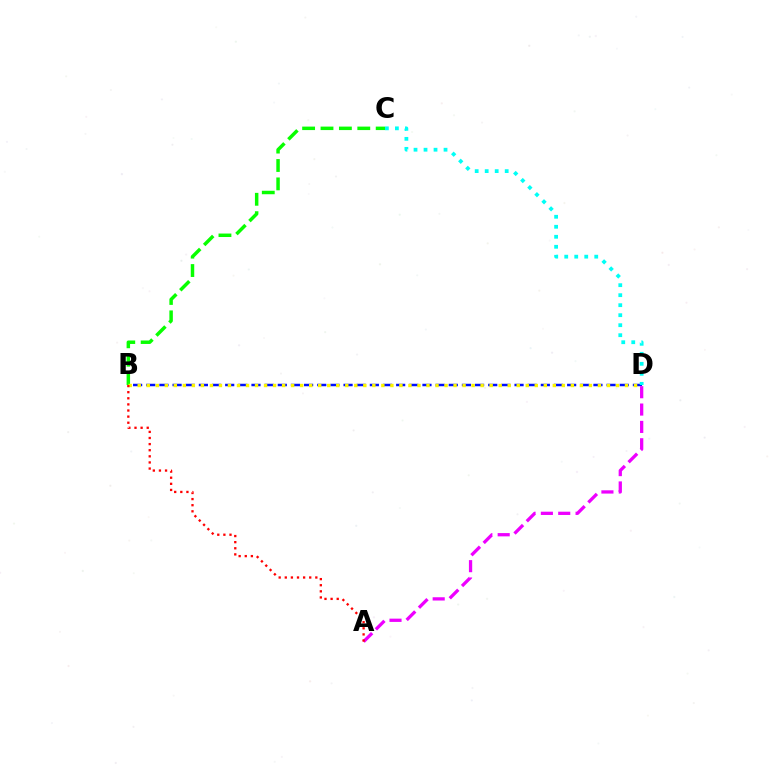{('B', 'D'): [{'color': '#0010ff', 'line_style': 'dashed', 'thickness': 1.79}, {'color': '#fcf500', 'line_style': 'dotted', 'thickness': 2.45}], ('C', 'D'): [{'color': '#00fff6', 'line_style': 'dotted', 'thickness': 2.72}], ('B', 'C'): [{'color': '#08ff00', 'line_style': 'dashed', 'thickness': 2.5}], ('A', 'D'): [{'color': '#ee00ff', 'line_style': 'dashed', 'thickness': 2.36}], ('A', 'B'): [{'color': '#ff0000', 'line_style': 'dotted', 'thickness': 1.66}]}